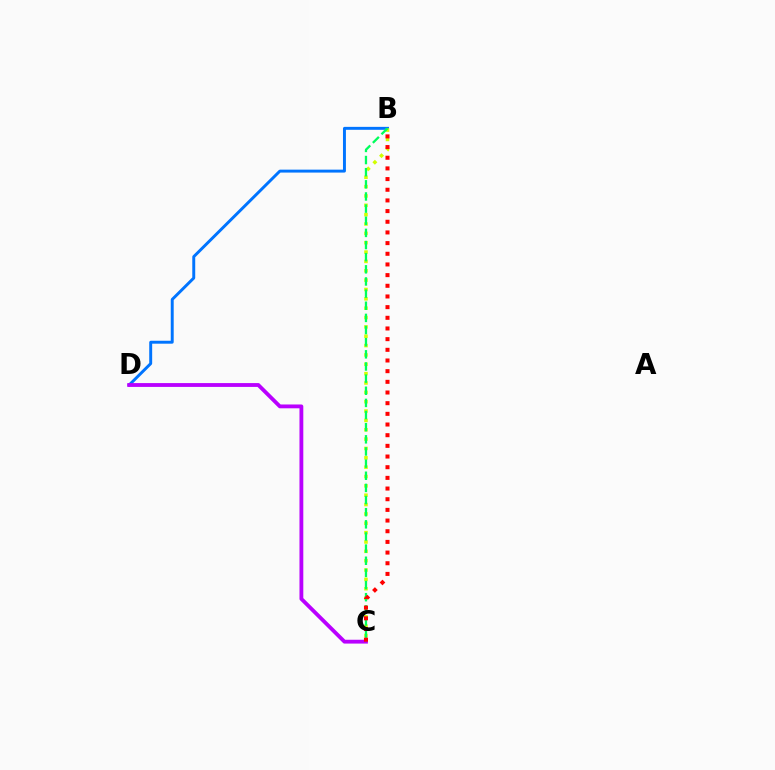{('B', 'D'): [{'color': '#0074ff', 'line_style': 'solid', 'thickness': 2.11}], ('C', 'D'): [{'color': '#b900ff', 'line_style': 'solid', 'thickness': 2.75}], ('B', 'C'): [{'color': '#d1ff00', 'line_style': 'dotted', 'thickness': 2.54}, {'color': '#00ff5c', 'line_style': 'dashed', 'thickness': 1.65}, {'color': '#ff0000', 'line_style': 'dotted', 'thickness': 2.9}]}